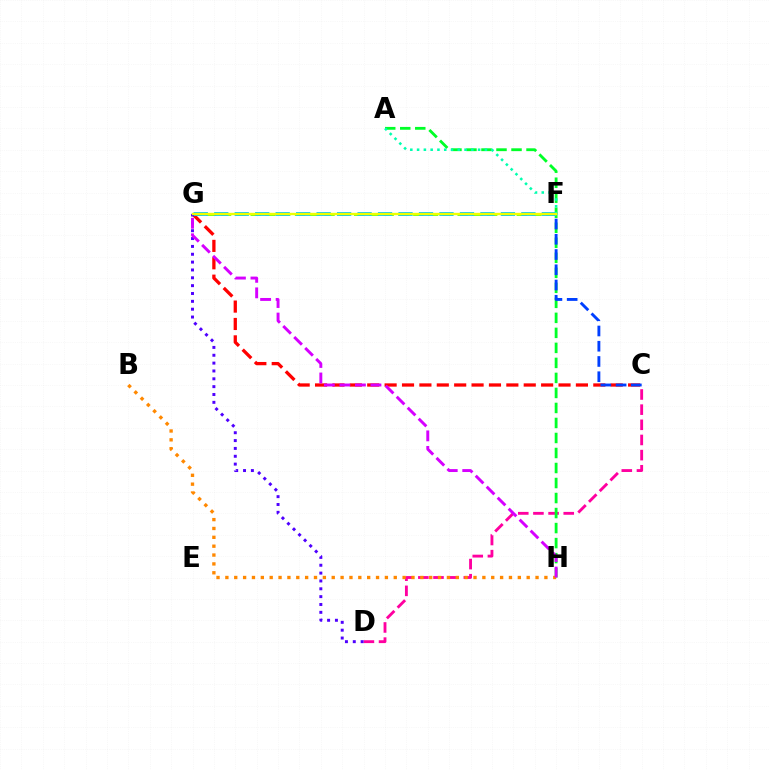{('C', 'D'): [{'color': '#ff00a0', 'line_style': 'dashed', 'thickness': 2.06}], ('C', 'G'): [{'color': '#ff0000', 'line_style': 'dashed', 'thickness': 2.36}], ('A', 'H'): [{'color': '#00ff27', 'line_style': 'dashed', 'thickness': 2.04}], ('C', 'F'): [{'color': '#003fff', 'line_style': 'dashed', 'thickness': 2.07}], ('B', 'H'): [{'color': '#ff8800', 'line_style': 'dotted', 'thickness': 2.41}], ('F', 'G'): [{'color': '#66ff00', 'line_style': 'dashed', 'thickness': 2.01}, {'color': '#00c7ff', 'line_style': 'dashed', 'thickness': 2.78}, {'color': '#eeff00', 'line_style': 'solid', 'thickness': 1.7}], ('D', 'G'): [{'color': '#4f00ff', 'line_style': 'dotted', 'thickness': 2.13}], ('A', 'F'): [{'color': '#00ffaf', 'line_style': 'dotted', 'thickness': 1.84}], ('G', 'H'): [{'color': '#d600ff', 'line_style': 'dashed', 'thickness': 2.11}]}